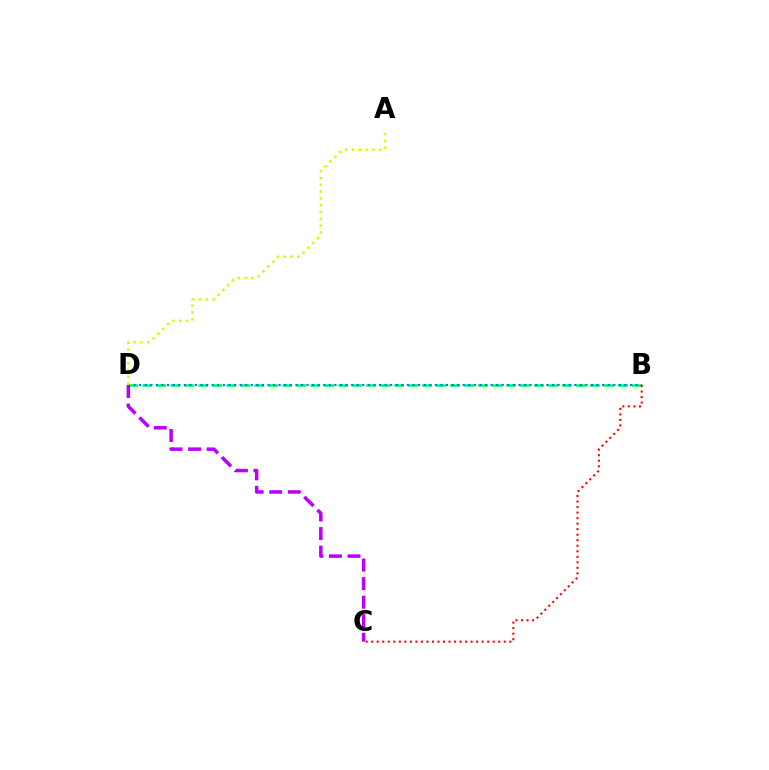{('B', 'D'): [{'color': '#00ff5c', 'line_style': 'dashed', 'thickness': 1.9}, {'color': '#0074ff', 'line_style': 'dotted', 'thickness': 1.52}], ('C', 'D'): [{'color': '#b900ff', 'line_style': 'dashed', 'thickness': 2.52}], ('A', 'D'): [{'color': '#d1ff00', 'line_style': 'dotted', 'thickness': 1.85}], ('B', 'C'): [{'color': '#ff0000', 'line_style': 'dotted', 'thickness': 1.5}]}